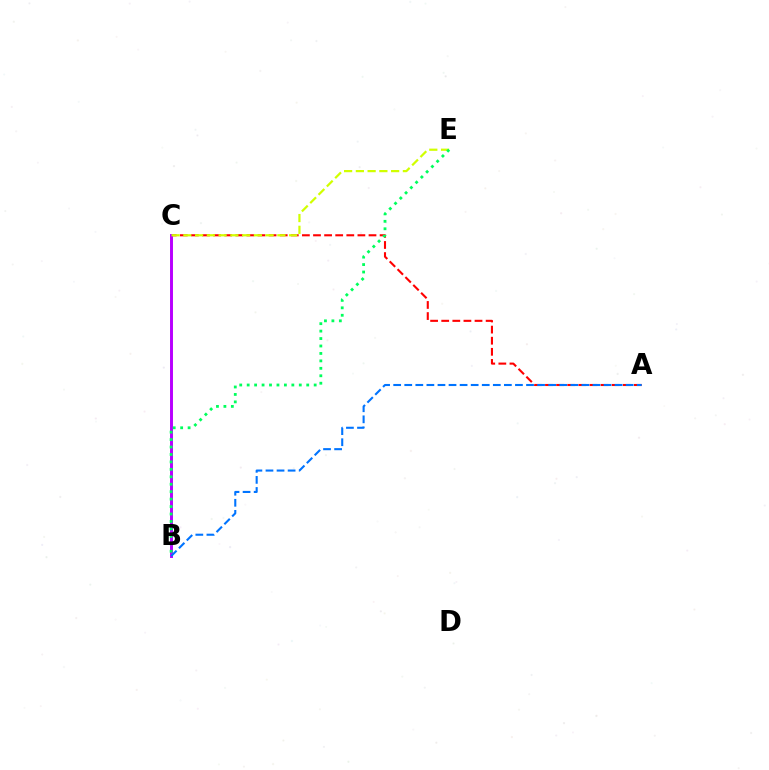{('A', 'C'): [{'color': '#ff0000', 'line_style': 'dashed', 'thickness': 1.51}], ('B', 'C'): [{'color': '#b900ff', 'line_style': 'solid', 'thickness': 2.12}], ('A', 'B'): [{'color': '#0074ff', 'line_style': 'dashed', 'thickness': 1.5}], ('C', 'E'): [{'color': '#d1ff00', 'line_style': 'dashed', 'thickness': 1.6}], ('B', 'E'): [{'color': '#00ff5c', 'line_style': 'dotted', 'thickness': 2.02}]}